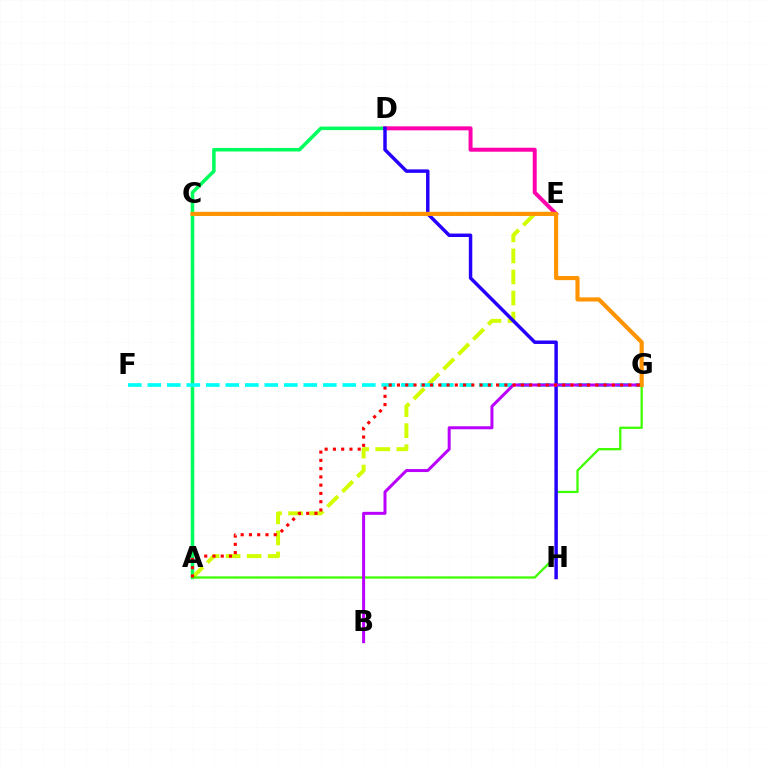{('C', 'E'): [{'color': '#0074ff', 'line_style': 'dotted', 'thickness': 2.54}], ('A', 'D'): [{'color': '#00ff5c', 'line_style': 'solid', 'thickness': 2.54}], ('D', 'E'): [{'color': '#ff00ac', 'line_style': 'solid', 'thickness': 2.87}], ('A', 'E'): [{'color': '#d1ff00', 'line_style': 'dashed', 'thickness': 2.86}], ('F', 'G'): [{'color': '#00fff6', 'line_style': 'dashed', 'thickness': 2.65}], ('A', 'G'): [{'color': '#3dff00', 'line_style': 'solid', 'thickness': 1.63}, {'color': '#ff0000', 'line_style': 'dotted', 'thickness': 2.25}], ('D', 'H'): [{'color': '#2500ff', 'line_style': 'solid', 'thickness': 2.48}], ('B', 'G'): [{'color': '#b900ff', 'line_style': 'solid', 'thickness': 2.16}], ('C', 'G'): [{'color': '#ff9400', 'line_style': 'solid', 'thickness': 2.98}]}